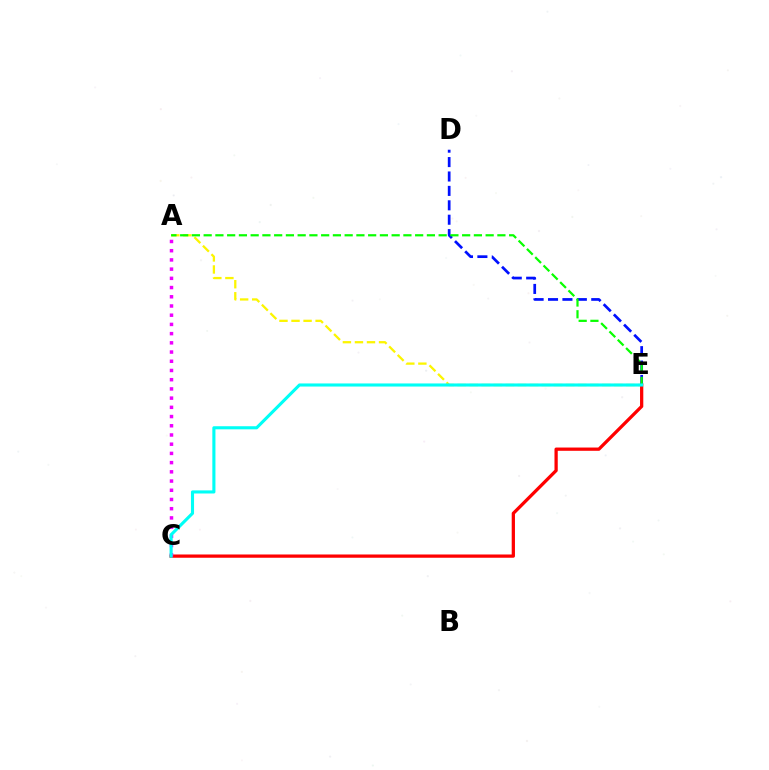{('A', 'E'): [{'color': '#fcf500', 'line_style': 'dashed', 'thickness': 1.64}, {'color': '#08ff00', 'line_style': 'dashed', 'thickness': 1.6}], ('C', 'E'): [{'color': '#ff0000', 'line_style': 'solid', 'thickness': 2.35}, {'color': '#00fff6', 'line_style': 'solid', 'thickness': 2.24}], ('D', 'E'): [{'color': '#0010ff', 'line_style': 'dashed', 'thickness': 1.96}], ('A', 'C'): [{'color': '#ee00ff', 'line_style': 'dotted', 'thickness': 2.5}]}